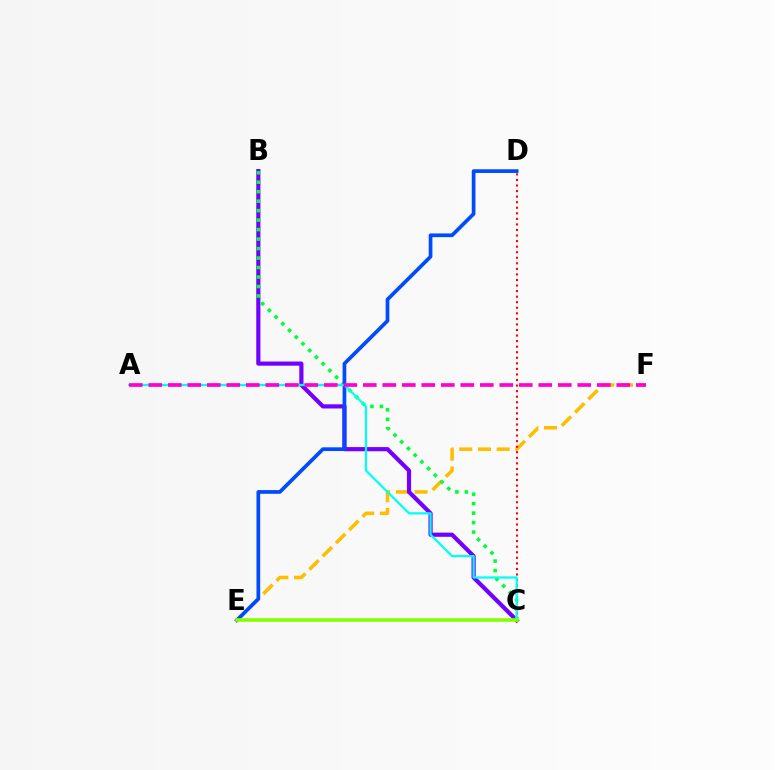{('E', 'F'): [{'color': '#ffbd00', 'line_style': 'dashed', 'thickness': 2.54}], ('C', 'D'): [{'color': '#ff0000', 'line_style': 'dotted', 'thickness': 1.51}], ('B', 'C'): [{'color': '#7200ff', 'line_style': 'solid', 'thickness': 3.0}, {'color': '#00ff39', 'line_style': 'dotted', 'thickness': 2.58}], ('D', 'E'): [{'color': '#004bff', 'line_style': 'solid', 'thickness': 2.67}], ('A', 'C'): [{'color': '#00fff6', 'line_style': 'solid', 'thickness': 1.62}], ('A', 'F'): [{'color': '#ff00cf', 'line_style': 'dashed', 'thickness': 2.65}], ('C', 'E'): [{'color': '#84ff00', 'line_style': 'solid', 'thickness': 2.59}]}